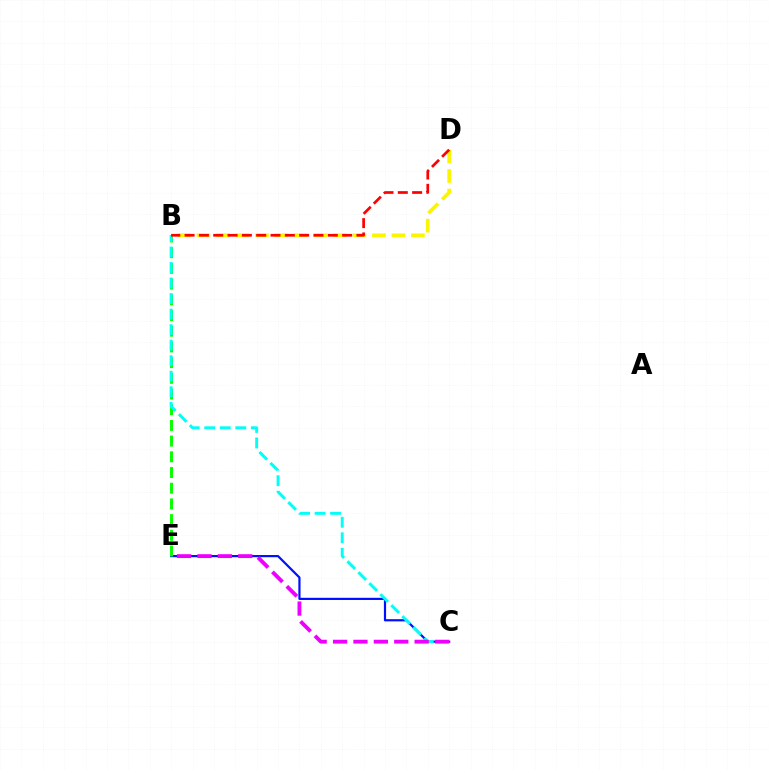{('B', 'D'): [{'color': '#fcf500', 'line_style': 'dashed', 'thickness': 2.65}, {'color': '#ff0000', 'line_style': 'dashed', 'thickness': 1.95}], ('C', 'E'): [{'color': '#0010ff', 'line_style': 'solid', 'thickness': 1.58}, {'color': '#ee00ff', 'line_style': 'dashed', 'thickness': 2.77}], ('B', 'E'): [{'color': '#08ff00', 'line_style': 'dashed', 'thickness': 2.13}], ('B', 'C'): [{'color': '#00fff6', 'line_style': 'dashed', 'thickness': 2.11}]}